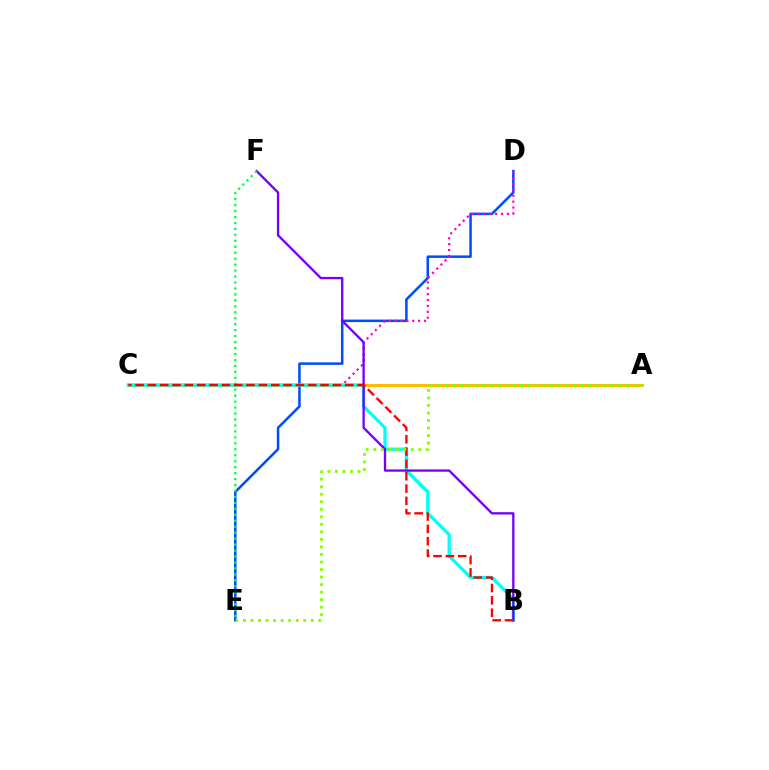{('A', 'C'): [{'color': '#ffbd00', 'line_style': 'solid', 'thickness': 2.22}], ('D', 'E'): [{'color': '#004bff', 'line_style': 'solid', 'thickness': 1.81}], ('C', 'D'): [{'color': '#ff00cf', 'line_style': 'dotted', 'thickness': 1.6}], ('B', 'C'): [{'color': '#00fff6', 'line_style': 'solid', 'thickness': 2.37}, {'color': '#ff0000', 'line_style': 'dashed', 'thickness': 1.68}], ('B', 'F'): [{'color': '#7200ff', 'line_style': 'solid', 'thickness': 1.67}], ('E', 'F'): [{'color': '#00ff39', 'line_style': 'dotted', 'thickness': 1.62}], ('A', 'E'): [{'color': '#84ff00', 'line_style': 'dotted', 'thickness': 2.05}]}